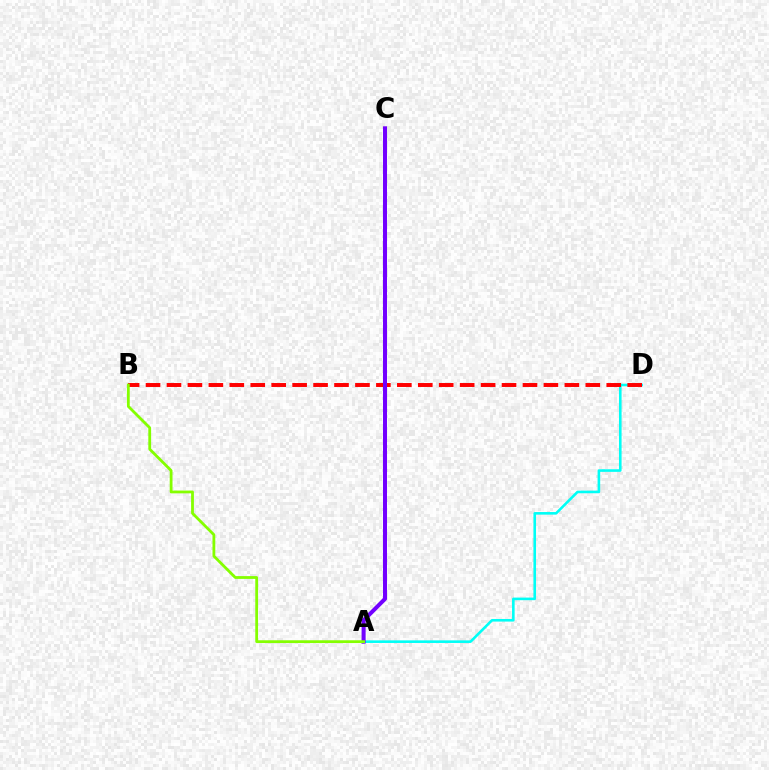{('A', 'D'): [{'color': '#00fff6', 'line_style': 'solid', 'thickness': 1.87}], ('B', 'D'): [{'color': '#ff0000', 'line_style': 'dashed', 'thickness': 2.84}], ('A', 'C'): [{'color': '#7200ff', 'line_style': 'solid', 'thickness': 2.9}], ('A', 'B'): [{'color': '#84ff00', 'line_style': 'solid', 'thickness': 2.01}]}